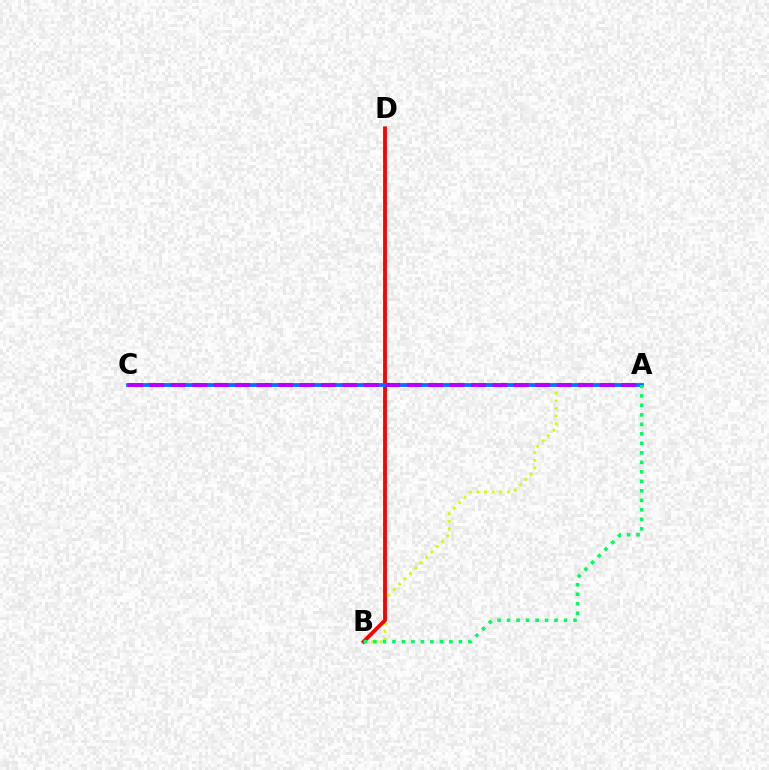{('A', 'B'): [{'color': '#d1ff00', 'line_style': 'dotted', 'thickness': 2.06}, {'color': '#00ff5c', 'line_style': 'dotted', 'thickness': 2.58}], ('B', 'D'): [{'color': '#ff0000', 'line_style': 'solid', 'thickness': 2.75}], ('A', 'C'): [{'color': '#0074ff', 'line_style': 'solid', 'thickness': 2.74}, {'color': '#b900ff', 'line_style': 'dashed', 'thickness': 2.91}]}